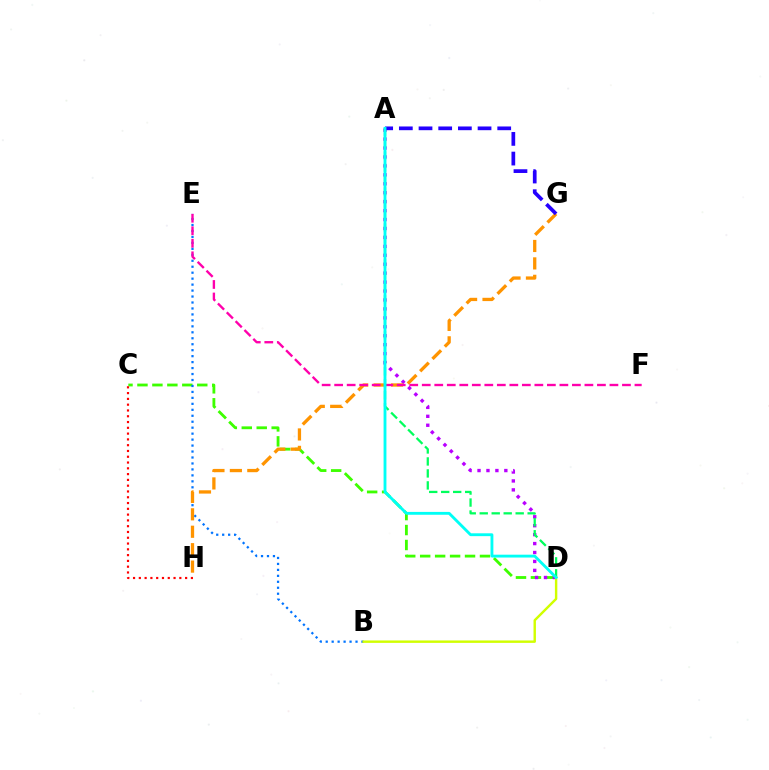{('C', 'D'): [{'color': '#3dff00', 'line_style': 'dashed', 'thickness': 2.03}], ('B', 'E'): [{'color': '#0074ff', 'line_style': 'dotted', 'thickness': 1.62}], ('A', 'D'): [{'color': '#b900ff', 'line_style': 'dotted', 'thickness': 2.43}, {'color': '#00ff5c', 'line_style': 'dashed', 'thickness': 1.63}, {'color': '#00fff6', 'line_style': 'solid', 'thickness': 2.05}], ('G', 'H'): [{'color': '#ff9400', 'line_style': 'dashed', 'thickness': 2.37}], ('E', 'F'): [{'color': '#ff00ac', 'line_style': 'dashed', 'thickness': 1.7}], ('A', 'G'): [{'color': '#2500ff', 'line_style': 'dashed', 'thickness': 2.67}], ('B', 'D'): [{'color': '#d1ff00', 'line_style': 'solid', 'thickness': 1.75}], ('C', 'H'): [{'color': '#ff0000', 'line_style': 'dotted', 'thickness': 1.57}]}